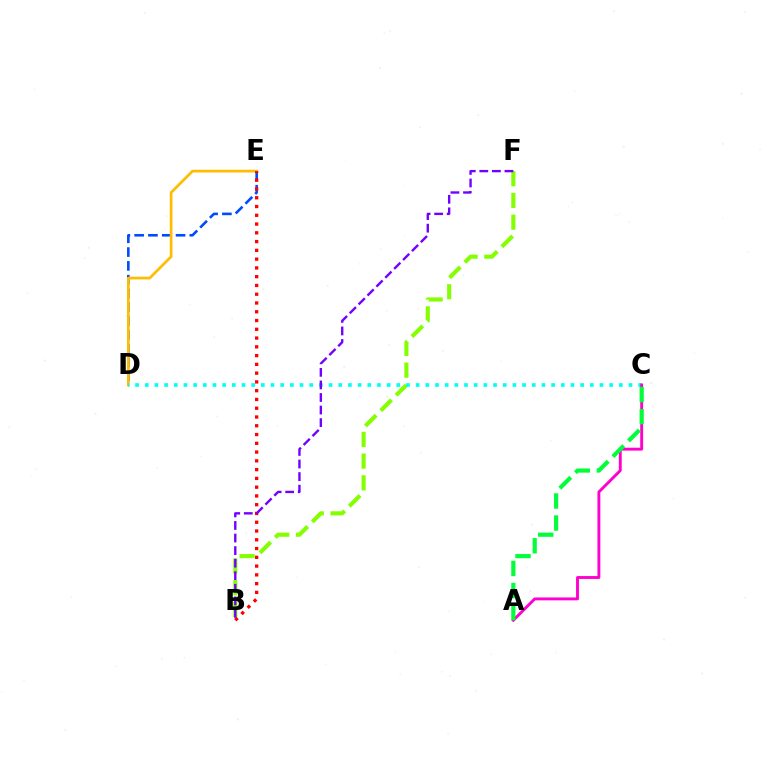{('D', 'E'): [{'color': '#004bff', 'line_style': 'dashed', 'thickness': 1.87}, {'color': '#ffbd00', 'line_style': 'solid', 'thickness': 1.95}], ('B', 'F'): [{'color': '#84ff00', 'line_style': 'dashed', 'thickness': 2.95}, {'color': '#7200ff', 'line_style': 'dashed', 'thickness': 1.71}], ('C', 'D'): [{'color': '#00fff6', 'line_style': 'dotted', 'thickness': 2.63}], ('A', 'C'): [{'color': '#ff00cf', 'line_style': 'solid', 'thickness': 2.08}, {'color': '#00ff39', 'line_style': 'dashed', 'thickness': 3.0}], ('B', 'E'): [{'color': '#ff0000', 'line_style': 'dotted', 'thickness': 2.38}]}